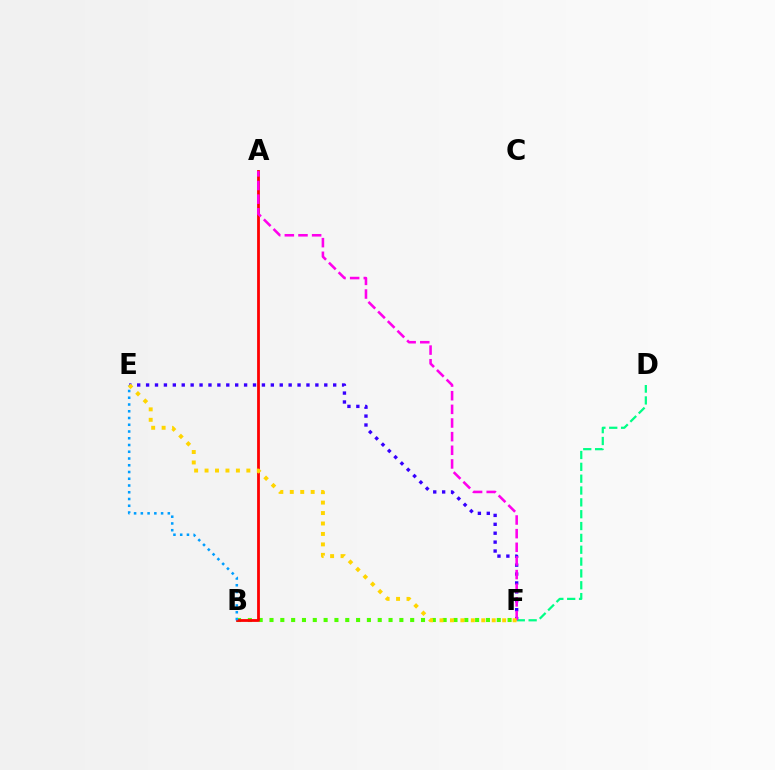{('B', 'F'): [{'color': '#4fff00', 'line_style': 'dotted', 'thickness': 2.94}], ('E', 'F'): [{'color': '#3700ff', 'line_style': 'dotted', 'thickness': 2.42}, {'color': '#ffd500', 'line_style': 'dotted', 'thickness': 2.84}], ('A', 'B'): [{'color': '#ff0000', 'line_style': 'solid', 'thickness': 2.01}], ('D', 'F'): [{'color': '#00ff86', 'line_style': 'dashed', 'thickness': 1.61}], ('A', 'F'): [{'color': '#ff00ed', 'line_style': 'dashed', 'thickness': 1.85}], ('B', 'E'): [{'color': '#009eff', 'line_style': 'dotted', 'thickness': 1.83}]}